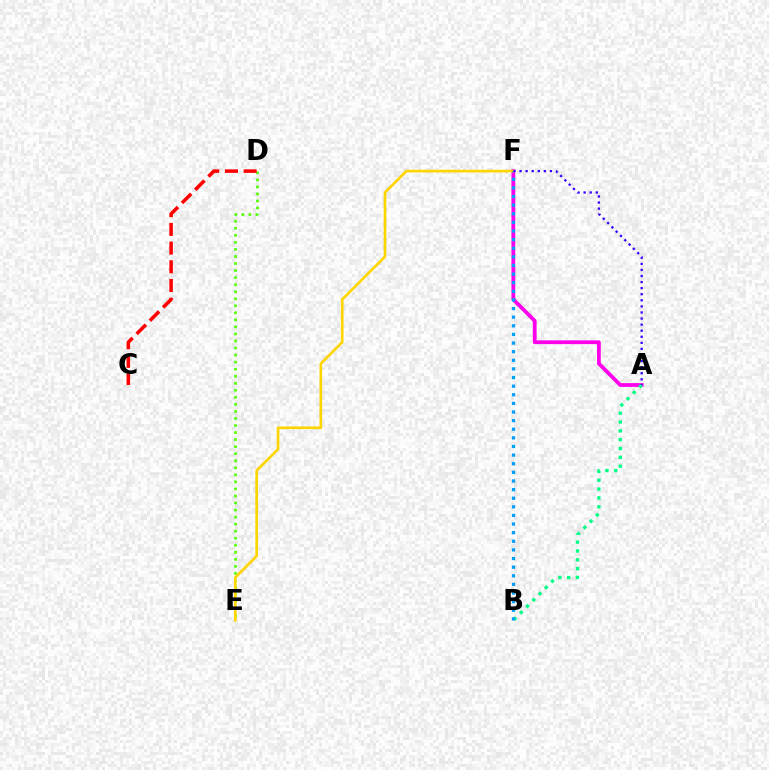{('D', 'E'): [{'color': '#4fff00', 'line_style': 'dotted', 'thickness': 1.91}], ('A', 'F'): [{'color': '#ff00ed', 'line_style': 'solid', 'thickness': 2.73}, {'color': '#3700ff', 'line_style': 'dotted', 'thickness': 1.65}], ('E', 'F'): [{'color': '#ffd500', 'line_style': 'solid', 'thickness': 1.91}], ('A', 'B'): [{'color': '#00ff86', 'line_style': 'dotted', 'thickness': 2.4}], ('B', 'F'): [{'color': '#009eff', 'line_style': 'dotted', 'thickness': 2.34}], ('C', 'D'): [{'color': '#ff0000', 'line_style': 'dashed', 'thickness': 2.54}]}